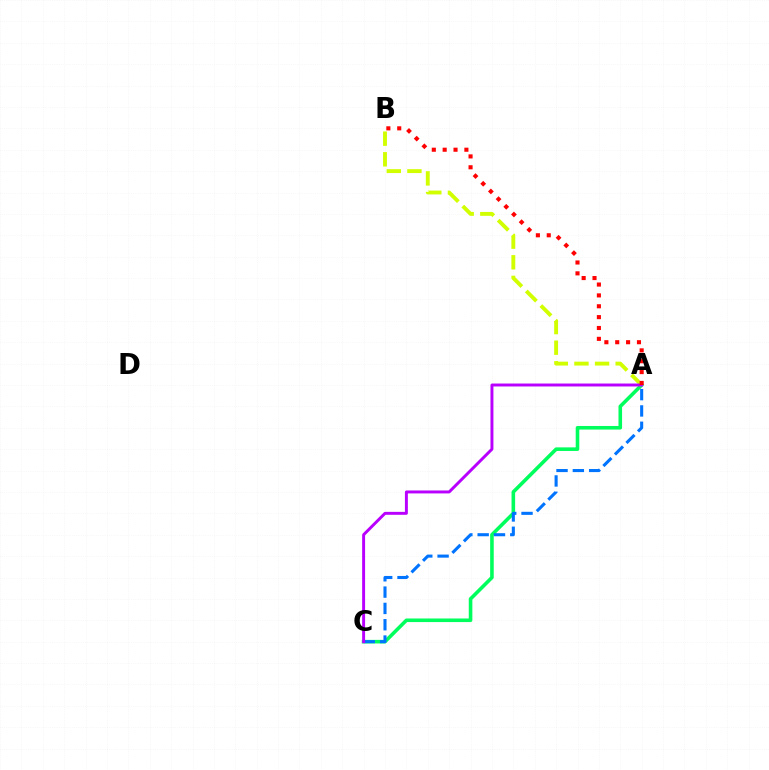{('A', 'C'): [{'color': '#00ff5c', 'line_style': 'solid', 'thickness': 2.58}, {'color': '#0074ff', 'line_style': 'dashed', 'thickness': 2.22}, {'color': '#b900ff', 'line_style': 'solid', 'thickness': 2.12}], ('A', 'B'): [{'color': '#d1ff00', 'line_style': 'dashed', 'thickness': 2.8}, {'color': '#ff0000', 'line_style': 'dotted', 'thickness': 2.95}]}